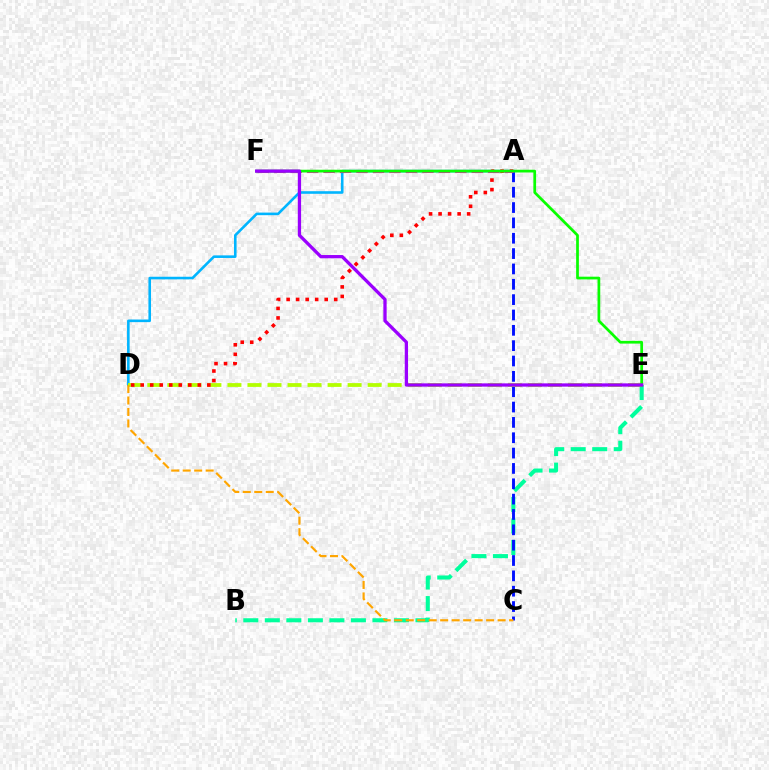{('B', 'E'): [{'color': '#00ff9d', 'line_style': 'dashed', 'thickness': 2.92}], ('A', 'C'): [{'color': '#0010ff', 'line_style': 'dashed', 'thickness': 2.08}], ('A', 'D'): [{'color': '#00b5ff', 'line_style': 'solid', 'thickness': 1.87}, {'color': '#ff0000', 'line_style': 'dotted', 'thickness': 2.59}], ('D', 'E'): [{'color': '#b3ff00', 'line_style': 'dashed', 'thickness': 2.72}], ('A', 'F'): [{'color': '#ff00bd', 'line_style': 'dashed', 'thickness': 2.24}], ('E', 'F'): [{'color': '#08ff00', 'line_style': 'solid', 'thickness': 1.96}, {'color': '#9b00ff', 'line_style': 'solid', 'thickness': 2.36}], ('C', 'D'): [{'color': '#ffa500', 'line_style': 'dashed', 'thickness': 1.56}]}